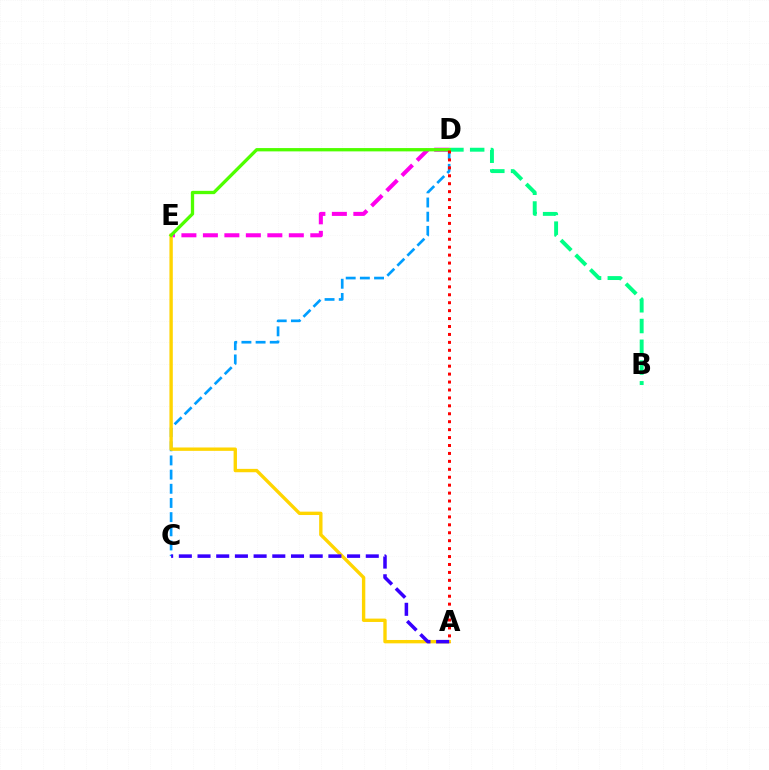{('C', 'D'): [{'color': '#009eff', 'line_style': 'dashed', 'thickness': 1.93}], ('B', 'D'): [{'color': '#00ff86', 'line_style': 'dashed', 'thickness': 2.82}], ('D', 'E'): [{'color': '#ff00ed', 'line_style': 'dashed', 'thickness': 2.92}, {'color': '#4fff00', 'line_style': 'solid', 'thickness': 2.38}], ('A', 'E'): [{'color': '#ffd500', 'line_style': 'solid', 'thickness': 2.43}], ('A', 'D'): [{'color': '#ff0000', 'line_style': 'dotted', 'thickness': 2.16}], ('A', 'C'): [{'color': '#3700ff', 'line_style': 'dashed', 'thickness': 2.54}]}